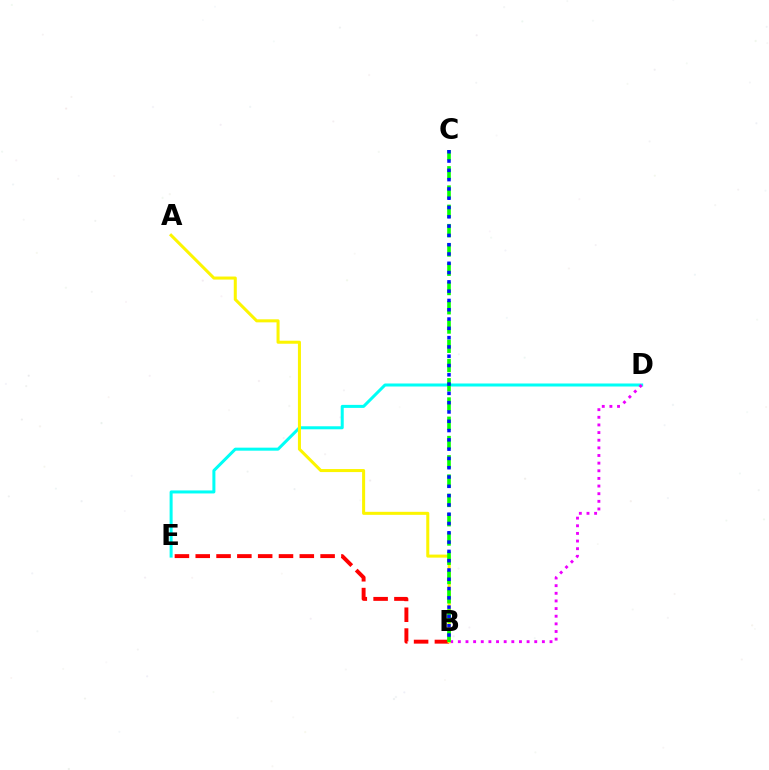{('B', 'E'): [{'color': '#ff0000', 'line_style': 'dashed', 'thickness': 2.83}], ('D', 'E'): [{'color': '#00fff6', 'line_style': 'solid', 'thickness': 2.17}], ('B', 'D'): [{'color': '#ee00ff', 'line_style': 'dotted', 'thickness': 2.08}], ('A', 'B'): [{'color': '#fcf500', 'line_style': 'solid', 'thickness': 2.19}], ('B', 'C'): [{'color': '#08ff00', 'line_style': 'dashed', 'thickness': 2.62}, {'color': '#0010ff', 'line_style': 'dotted', 'thickness': 2.53}]}